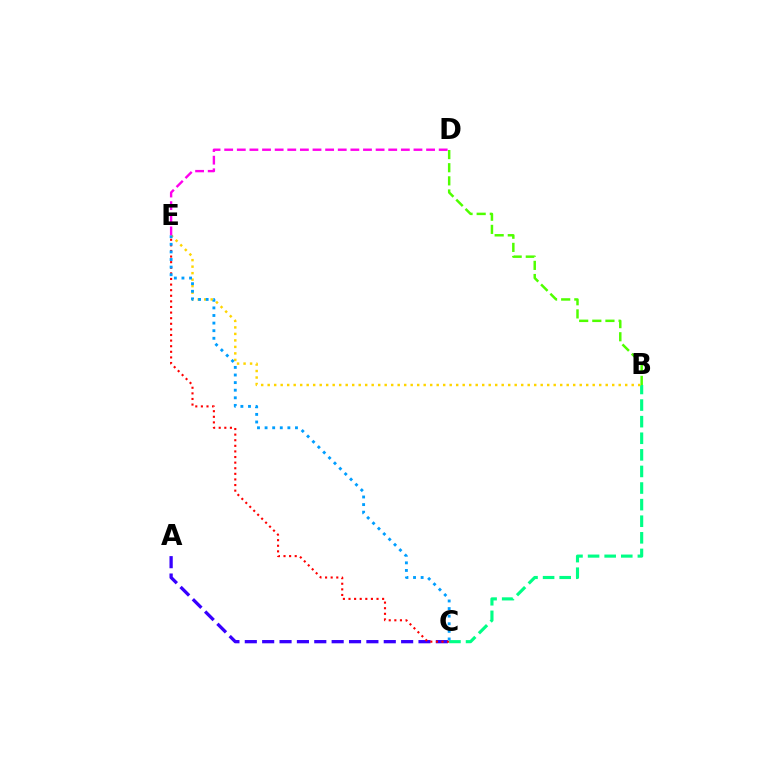{('A', 'C'): [{'color': '#3700ff', 'line_style': 'dashed', 'thickness': 2.36}], ('B', 'C'): [{'color': '#00ff86', 'line_style': 'dashed', 'thickness': 2.25}], ('B', 'D'): [{'color': '#4fff00', 'line_style': 'dashed', 'thickness': 1.78}], ('C', 'E'): [{'color': '#ff0000', 'line_style': 'dotted', 'thickness': 1.52}, {'color': '#009eff', 'line_style': 'dotted', 'thickness': 2.06}], ('B', 'E'): [{'color': '#ffd500', 'line_style': 'dotted', 'thickness': 1.77}], ('D', 'E'): [{'color': '#ff00ed', 'line_style': 'dashed', 'thickness': 1.71}]}